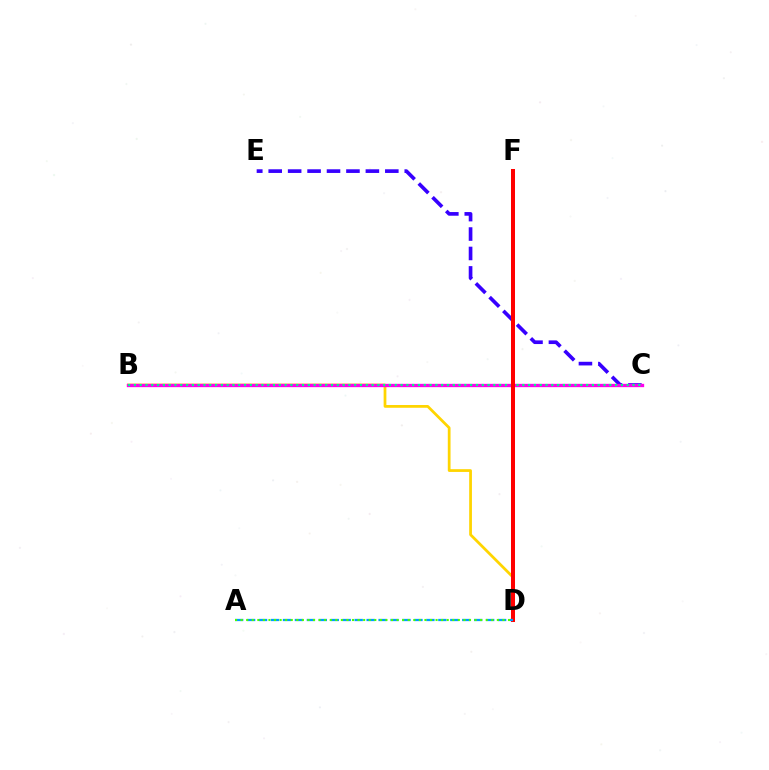{('C', 'E'): [{'color': '#3700ff', 'line_style': 'dashed', 'thickness': 2.64}], ('B', 'D'): [{'color': '#ffd500', 'line_style': 'solid', 'thickness': 1.98}], ('B', 'C'): [{'color': '#ff00ed', 'line_style': 'solid', 'thickness': 2.4}, {'color': '#00ff86', 'line_style': 'dotted', 'thickness': 1.58}], ('D', 'F'): [{'color': '#ff0000', 'line_style': 'solid', 'thickness': 2.88}], ('A', 'D'): [{'color': '#009eff', 'line_style': 'dashed', 'thickness': 1.62}, {'color': '#4fff00', 'line_style': 'dotted', 'thickness': 1.51}]}